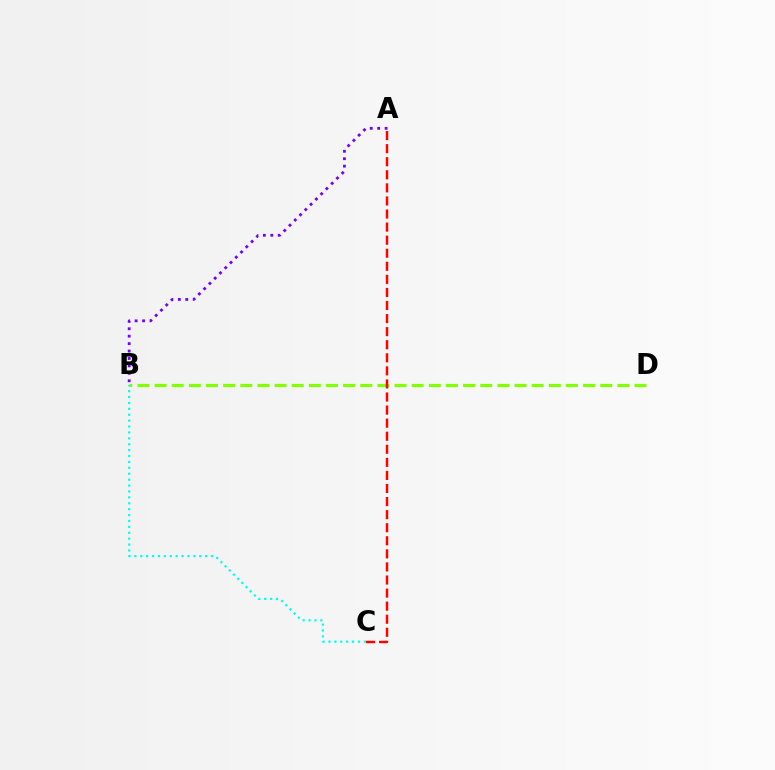{('A', 'B'): [{'color': '#7200ff', 'line_style': 'dotted', 'thickness': 2.02}], ('B', 'D'): [{'color': '#84ff00', 'line_style': 'dashed', 'thickness': 2.33}], ('A', 'C'): [{'color': '#ff0000', 'line_style': 'dashed', 'thickness': 1.78}], ('B', 'C'): [{'color': '#00fff6', 'line_style': 'dotted', 'thickness': 1.6}]}